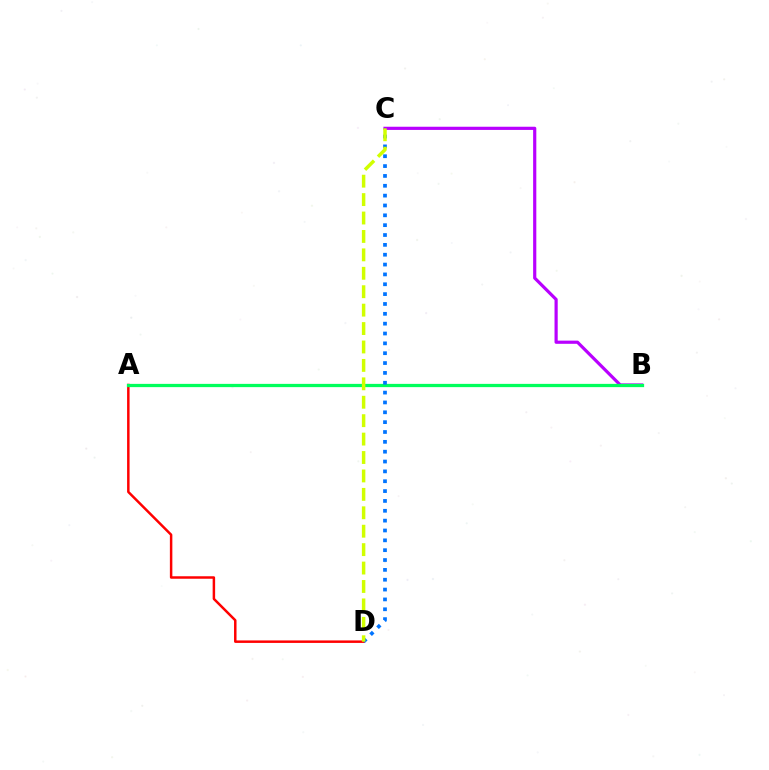{('B', 'C'): [{'color': '#b900ff', 'line_style': 'solid', 'thickness': 2.29}], ('A', 'D'): [{'color': '#ff0000', 'line_style': 'solid', 'thickness': 1.79}], ('A', 'B'): [{'color': '#00ff5c', 'line_style': 'solid', 'thickness': 2.35}], ('C', 'D'): [{'color': '#0074ff', 'line_style': 'dotted', 'thickness': 2.68}, {'color': '#d1ff00', 'line_style': 'dashed', 'thickness': 2.5}]}